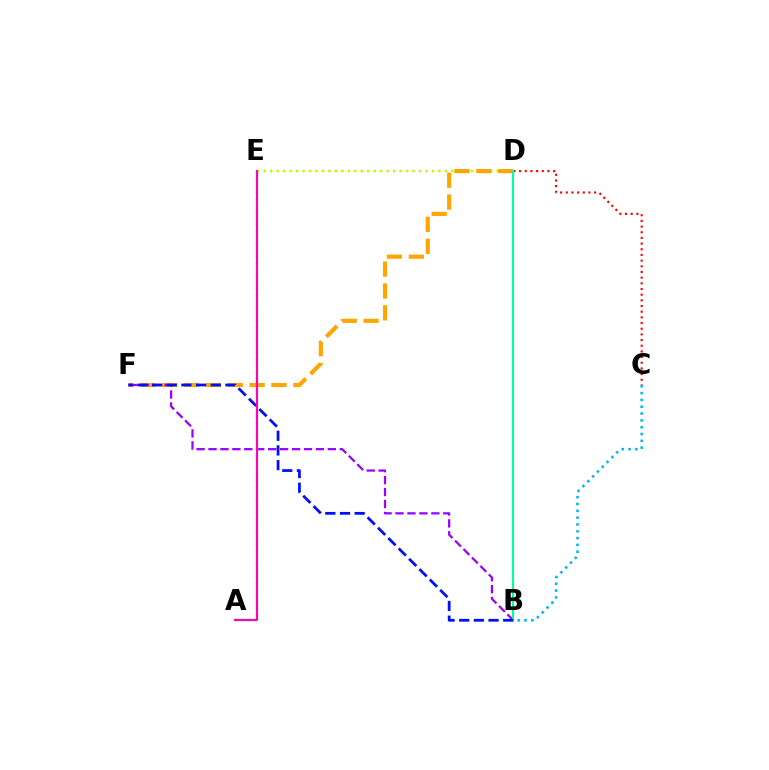{('D', 'E'): [{'color': '#b3ff00', 'line_style': 'dotted', 'thickness': 1.76}], ('C', 'D'): [{'color': '#ff0000', 'line_style': 'dotted', 'thickness': 1.54}], ('D', 'F'): [{'color': '#ffa500', 'line_style': 'dashed', 'thickness': 2.97}], ('B', 'F'): [{'color': '#9b00ff', 'line_style': 'dashed', 'thickness': 1.62}, {'color': '#0010ff', 'line_style': 'dashed', 'thickness': 1.99}], ('B', 'D'): [{'color': '#00ff9d', 'line_style': 'solid', 'thickness': 1.55}], ('B', 'C'): [{'color': '#00b5ff', 'line_style': 'dotted', 'thickness': 1.85}], ('A', 'E'): [{'color': '#08ff00', 'line_style': 'dotted', 'thickness': 1.74}, {'color': '#ff00bd', 'line_style': 'solid', 'thickness': 1.54}]}